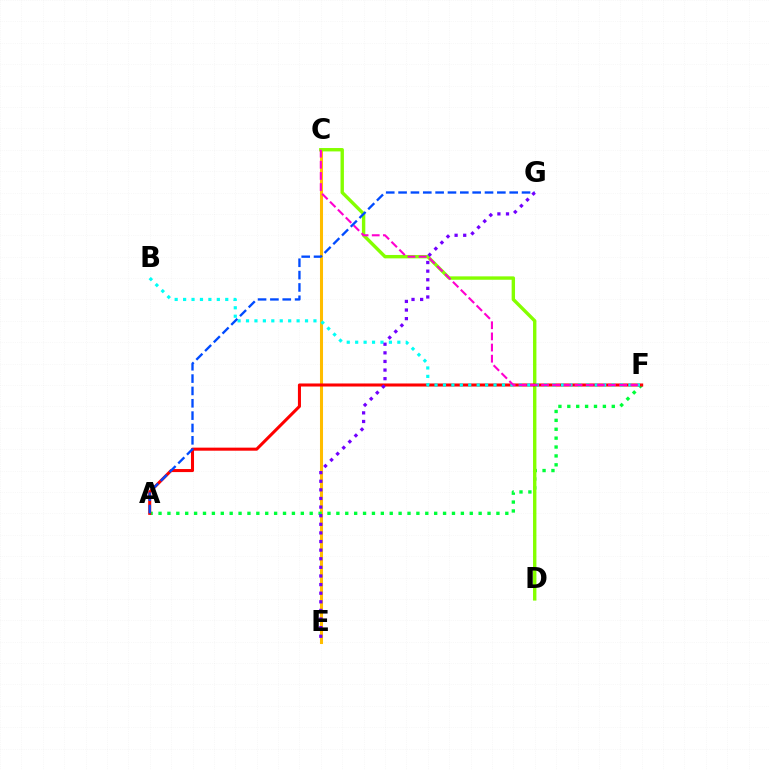{('C', 'E'): [{'color': '#ffbd00', 'line_style': 'solid', 'thickness': 2.2}], ('A', 'F'): [{'color': '#00ff39', 'line_style': 'dotted', 'thickness': 2.42}, {'color': '#ff0000', 'line_style': 'solid', 'thickness': 2.2}], ('C', 'D'): [{'color': '#84ff00', 'line_style': 'solid', 'thickness': 2.44}], ('B', 'F'): [{'color': '#00fff6', 'line_style': 'dotted', 'thickness': 2.29}], ('C', 'F'): [{'color': '#ff00cf', 'line_style': 'dashed', 'thickness': 1.51}], ('A', 'G'): [{'color': '#004bff', 'line_style': 'dashed', 'thickness': 1.68}], ('E', 'G'): [{'color': '#7200ff', 'line_style': 'dotted', 'thickness': 2.34}]}